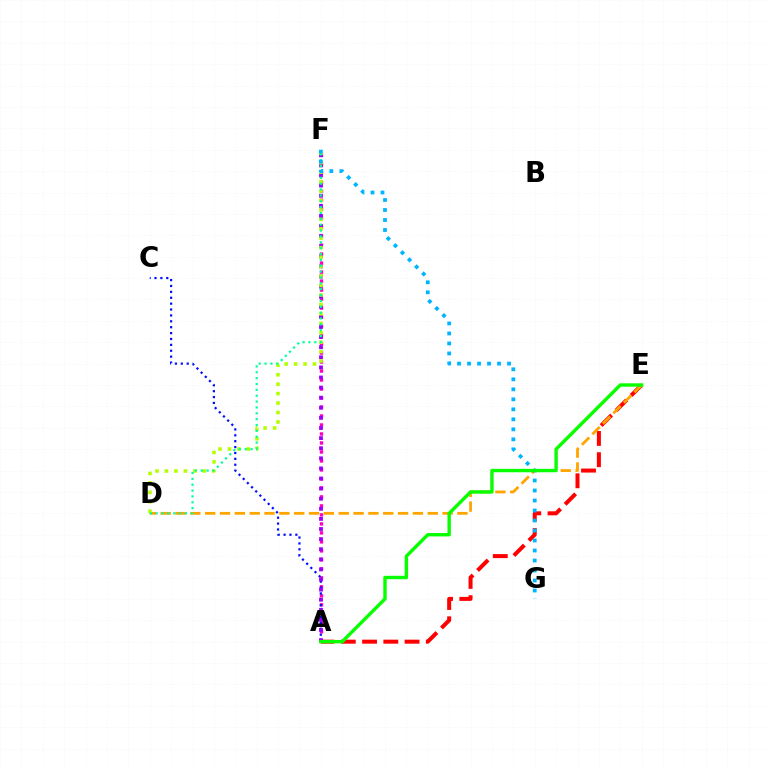{('A', 'E'): [{'color': '#ff0000', 'line_style': 'dashed', 'thickness': 2.89}, {'color': '#08ff00', 'line_style': 'solid', 'thickness': 2.44}], ('D', 'E'): [{'color': '#ffa500', 'line_style': 'dashed', 'thickness': 2.02}], ('A', 'F'): [{'color': '#ff00bd', 'line_style': 'dotted', 'thickness': 2.44}, {'color': '#9b00ff', 'line_style': 'dotted', 'thickness': 2.74}], ('A', 'C'): [{'color': '#0010ff', 'line_style': 'dotted', 'thickness': 1.6}], ('D', 'F'): [{'color': '#b3ff00', 'line_style': 'dotted', 'thickness': 2.57}, {'color': '#00ff9d', 'line_style': 'dotted', 'thickness': 1.59}], ('F', 'G'): [{'color': '#00b5ff', 'line_style': 'dotted', 'thickness': 2.72}]}